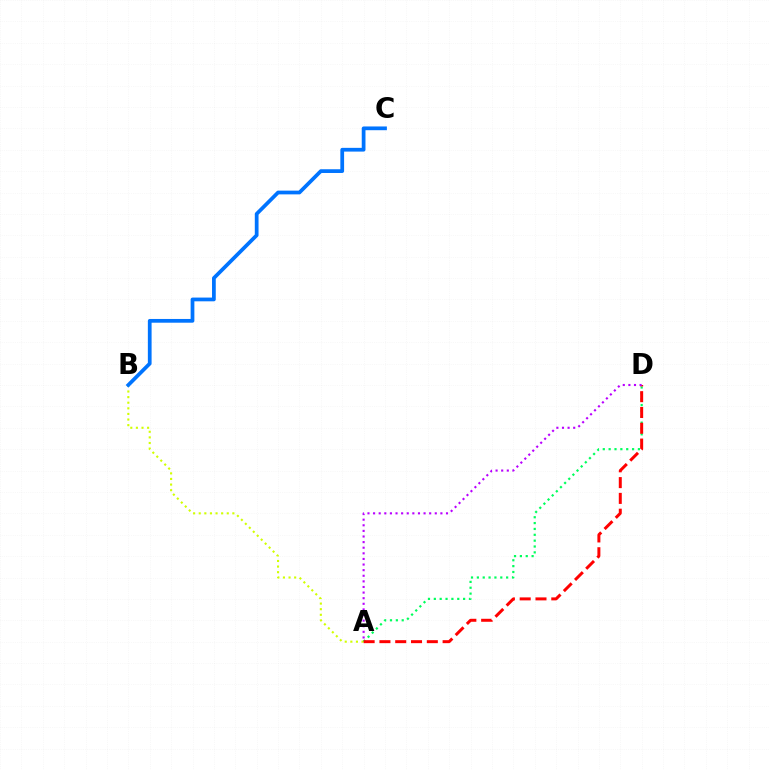{('A', 'B'): [{'color': '#d1ff00', 'line_style': 'dotted', 'thickness': 1.52}], ('A', 'D'): [{'color': '#00ff5c', 'line_style': 'dotted', 'thickness': 1.59}, {'color': '#ff0000', 'line_style': 'dashed', 'thickness': 2.15}, {'color': '#b900ff', 'line_style': 'dotted', 'thickness': 1.52}], ('B', 'C'): [{'color': '#0074ff', 'line_style': 'solid', 'thickness': 2.69}]}